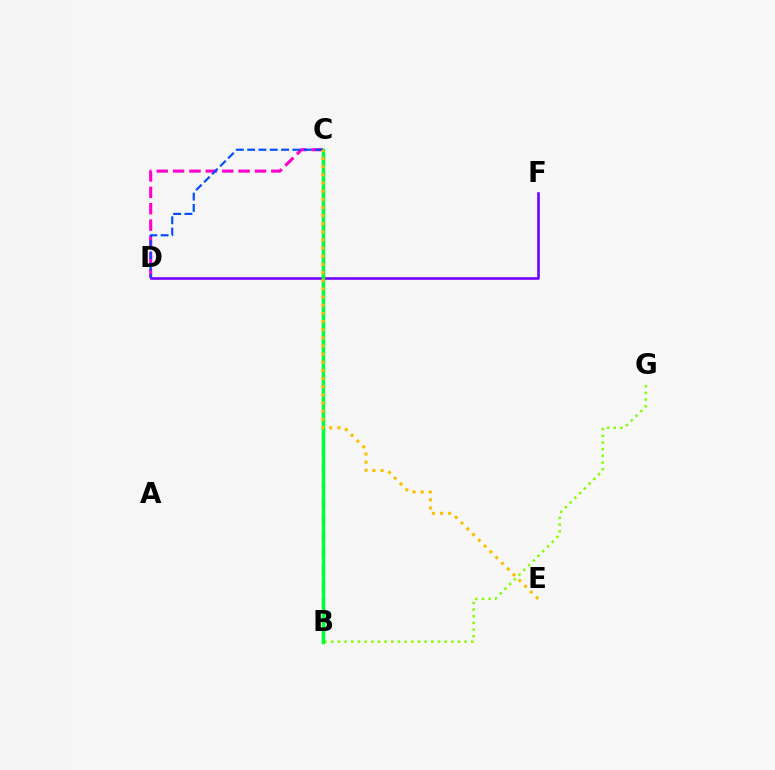{('B', 'C'): [{'color': '#00fff6', 'line_style': 'dashed', 'thickness': 2.31}, {'color': '#ff0000', 'line_style': 'dashed', 'thickness': 2.24}, {'color': '#00ff39', 'line_style': 'solid', 'thickness': 2.47}], ('D', 'F'): [{'color': '#7200ff', 'line_style': 'solid', 'thickness': 1.86}], ('C', 'D'): [{'color': '#ff00cf', 'line_style': 'dashed', 'thickness': 2.23}, {'color': '#004bff', 'line_style': 'dashed', 'thickness': 1.54}], ('B', 'G'): [{'color': '#84ff00', 'line_style': 'dotted', 'thickness': 1.81}], ('C', 'E'): [{'color': '#ffbd00', 'line_style': 'dotted', 'thickness': 2.21}]}